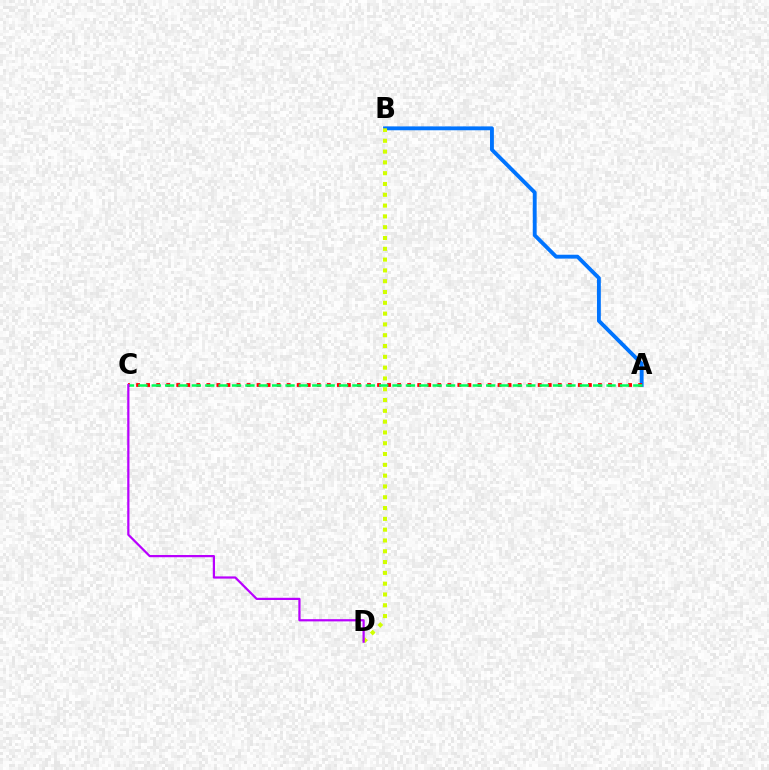{('A', 'B'): [{'color': '#0074ff', 'line_style': 'solid', 'thickness': 2.78}], ('A', 'C'): [{'color': '#ff0000', 'line_style': 'dotted', 'thickness': 2.73}, {'color': '#00ff5c', 'line_style': 'dashed', 'thickness': 1.82}], ('B', 'D'): [{'color': '#d1ff00', 'line_style': 'dotted', 'thickness': 2.93}], ('C', 'D'): [{'color': '#b900ff', 'line_style': 'solid', 'thickness': 1.6}]}